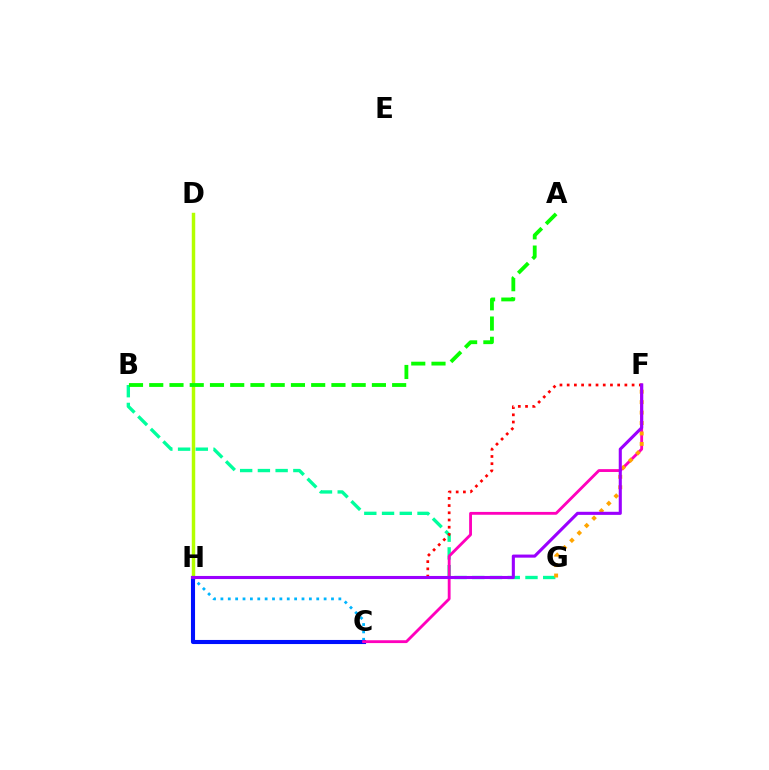{('D', 'H'): [{'color': '#b3ff00', 'line_style': 'solid', 'thickness': 2.49}], ('B', 'G'): [{'color': '#00ff9d', 'line_style': 'dashed', 'thickness': 2.41}], ('C', 'H'): [{'color': '#00b5ff', 'line_style': 'dotted', 'thickness': 2.0}, {'color': '#0010ff', 'line_style': 'solid', 'thickness': 2.94}], ('C', 'F'): [{'color': '#ff00bd', 'line_style': 'solid', 'thickness': 2.04}], ('F', 'G'): [{'color': '#ffa500', 'line_style': 'dotted', 'thickness': 2.84}], ('A', 'B'): [{'color': '#08ff00', 'line_style': 'dashed', 'thickness': 2.75}], ('F', 'H'): [{'color': '#ff0000', 'line_style': 'dotted', 'thickness': 1.96}, {'color': '#9b00ff', 'line_style': 'solid', 'thickness': 2.22}]}